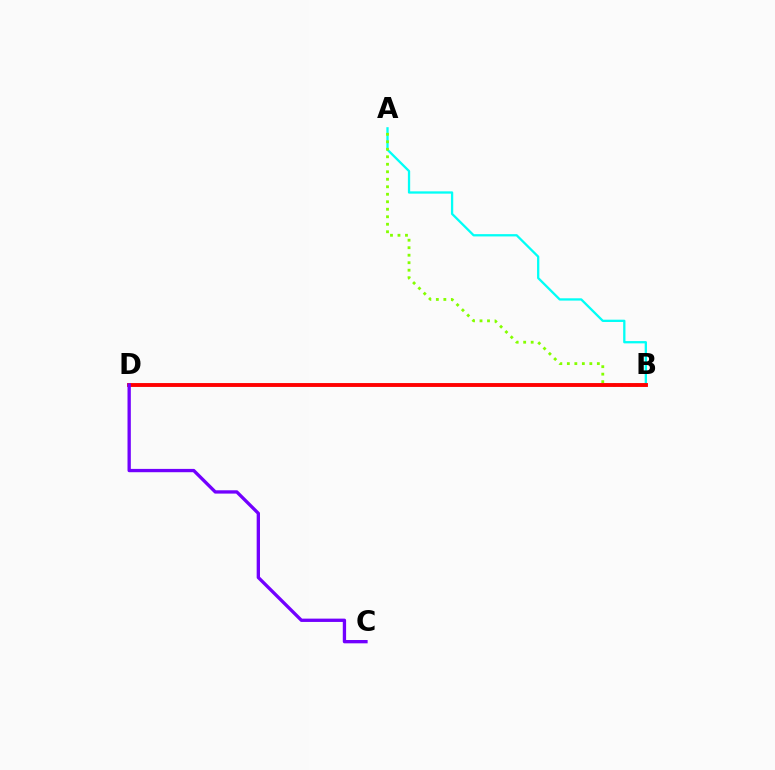{('A', 'B'): [{'color': '#00fff6', 'line_style': 'solid', 'thickness': 1.65}, {'color': '#84ff00', 'line_style': 'dotted', 'thickness': 2.04}], ('B', 'D'): [{'color': '#ff0000', 'line_style': 'solid', 'thickness': 2.79}], ('C', 'D'): [{'color': '#7200ff', 'line_style': 'solid', 'thickness': 2.39}]}